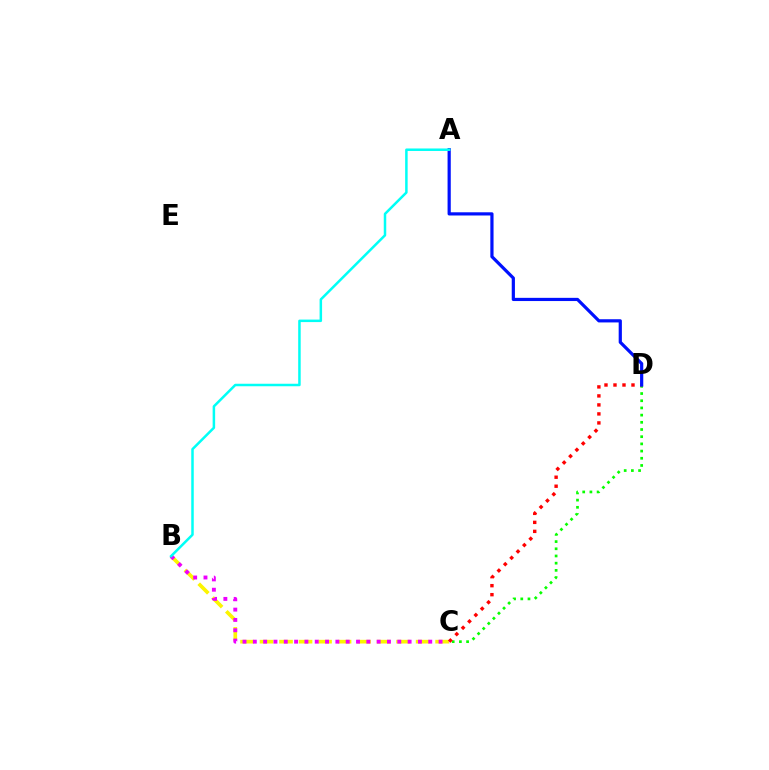{('B', 'C'): [{'color': '#fcf500', 'line_style': 'dashed', 'thickness': 2.65}, {'color': '#ee00ff', 'line_style': 'dotted', 'thickness': 2.8}], ('C', 'D'): [{'color': '#08ff00', 'line_style': 'dotted', 'thickness': 1.95}, {'color': '#ff0000', 'line_style': 'dotted', 'thickness': 2.45}], ('A', 'D'): [{'color': '#0010ff', 'line_style': 'solid', 'thickness': 2.3}], ('A', 'B'): [{'color': '#00fff6', 'line_style': 'solid', 'thickness': 1.8}]}